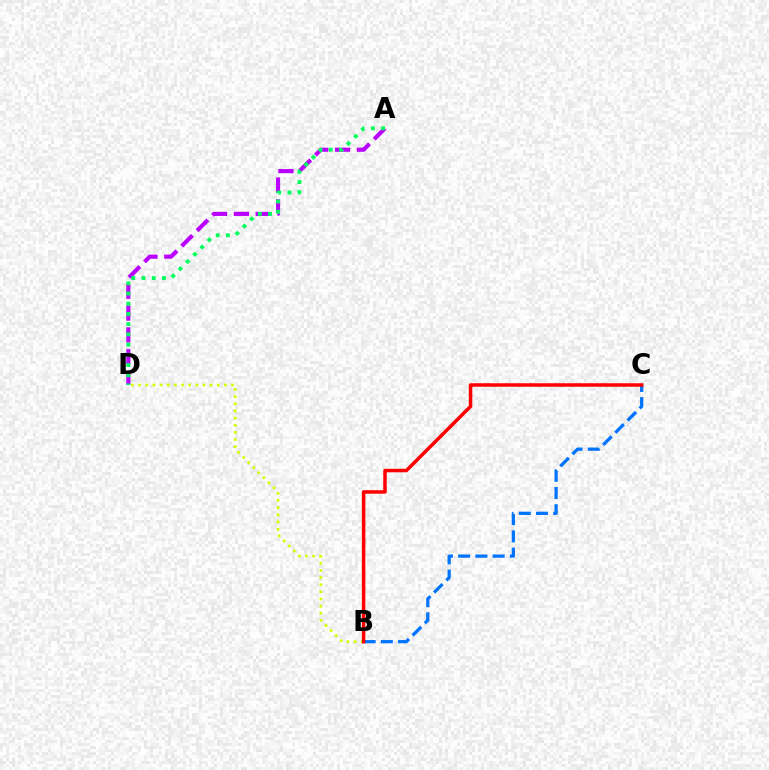{('A', 'D'): [{'color': '#b900ff', 'line_style': 'dashed', 'thickness': 2.97}, {'color': '#00ff5c', 'line_style': 'dotted', 'thickness': 2.77}], ('B', 'D'): [{'color': '#d1ff00', 'line_style': 'dotted', 'thickness': 1.94}], ('B', 'C'): [{'color': '#0074ff', 'line_style': 'dashed', 'thickness': 2.34}, {'color': '#ff0000', 'line_style': 'solid', 'thickness': 2.53}]}